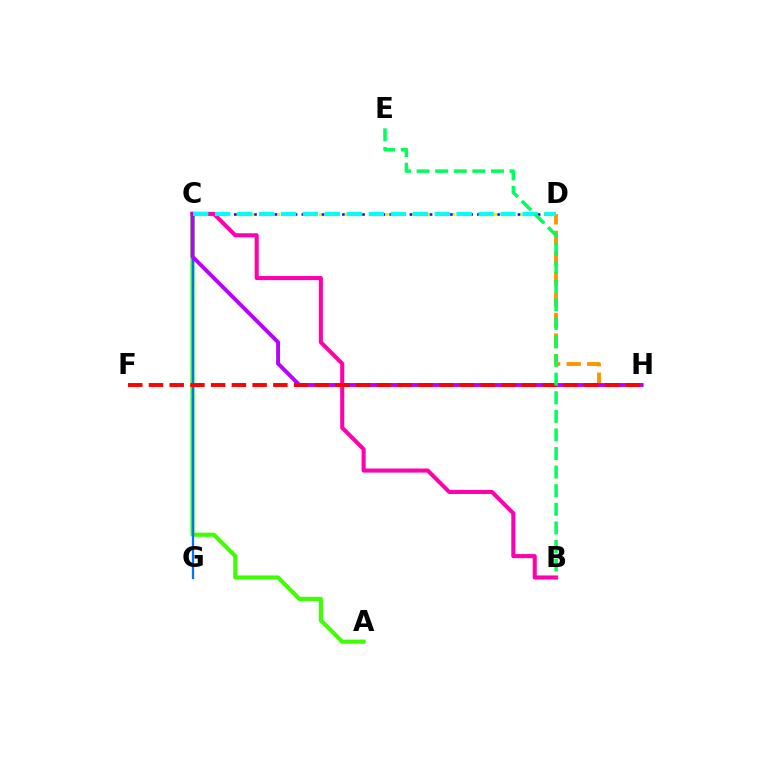{('C', 'D'): [{'color': '#d1ff00', 'line_style': 'dotted', 'thickness': 2.27}, {'color': '#2500ff', 'line_style': 'dotted', 'thickness': 1.83}, {'color': '#00fff6', 'line_style': 'dashed', 'thickness': 2.98}], ('D', 'H'): [{'color': '#ff9400', 'line_style': 'dashed', 'thickness': 2.79}], ('A', 'C'): [{'color': '#3dff00', 'line_style': 'solid', 'thickness': 2.98}], ('B', 'C'): [{'color': '#ff00ac', 'line_style': 'solid', 'thickness': 2.93}], ('C', 'G'): [{'color': '#0074ff', 'line_style': 'solid', 'thickness': 1.64}], ('C', 'H'): [{'color': '#b900ff', 'line_style': 'solid', 'thickness': 2.79}], ('F', 'H'): [{'color': '#ff0000', 'line_style': 'dashed', 'thickness': 2.82}], ('B', 'E'): [{'color': '#00ff5c', 'line_style': 'dashed', 'thickness': 2.53}]}